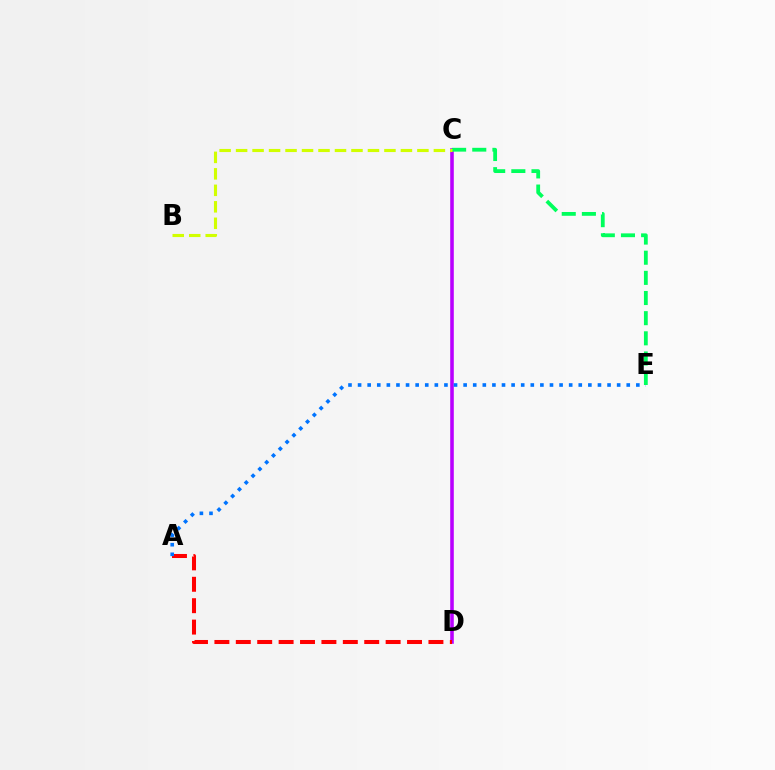{('C', 'D'): [{'color': '#b900ff', 'line_style': 'solid', 'thickness': 2.58}], ('A', 'D'): [{'color': '#ff0000', 'line_style': 'dashed', 'thickness': 2.91}], ('A', 'E'): [{'color': '#0074ff', 'line_style': 'dotted', 'thickness': 2.61}], ('C', 'E'): [{'color': '#00ff5c', 'line_style': 'dashed', 'thickness': 2.74}], ('B', 'C'): [{'color': '#d1ff00', 'line_style': 'dashed', 'thickness': 2.24}]}